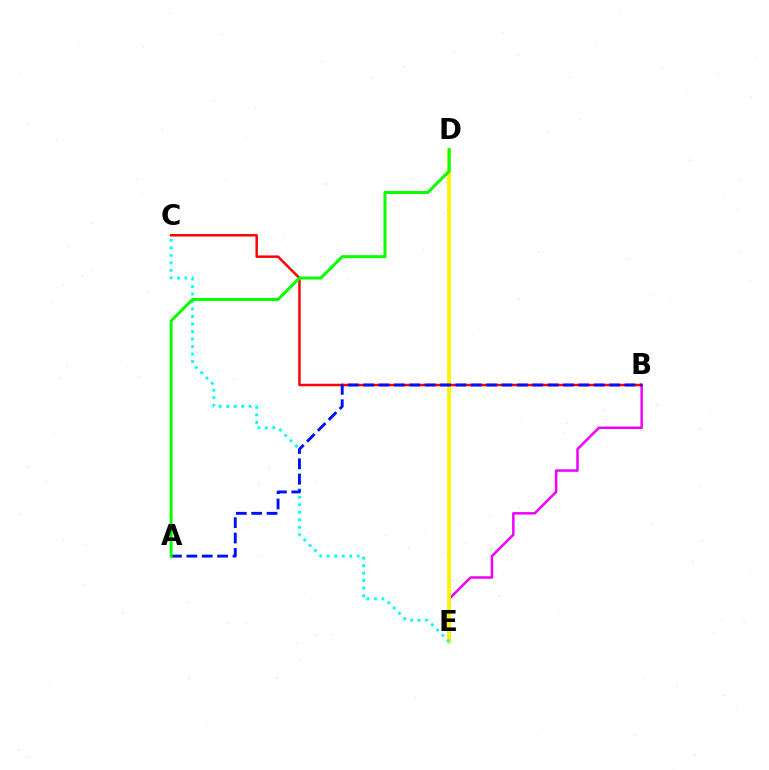{('B', 'E'): [{'color': '#ee00ff', 'line_style': 'solid', 'thickness': 1.8}], ('D', 'E'): [{'color': '#fcf500', 'line_style': 'solid', 'thickness': 2.72}], ('C', 'E'): [{'color': '#00fff6', 'line_style': 'dotted', 'thickness': 2.04}], ('B', 'C'): [{'color': '#ff0000', 'line_style': 'solid', 'thickness': 1.78}], ('A', 'B'): [{'color': '#0010ff', 'line_style': 'dashed', 'thickness': 2.09}], ('A', 'D'): [{'color': '#08ff00', 'line_style': 'solid', 'thickness': 2.17}]}